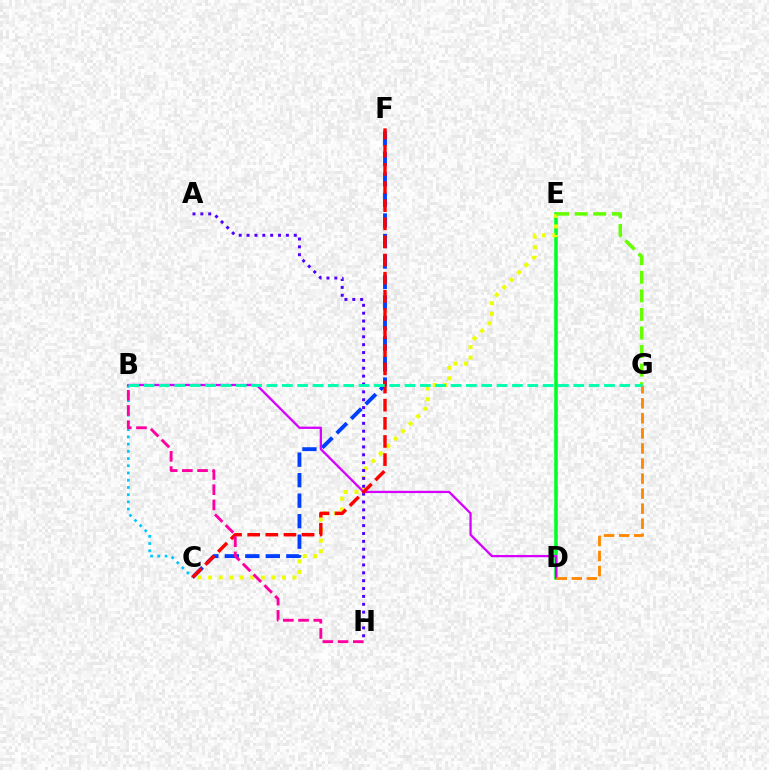{('D', 'E'): [{'color': '#00ff27', 'line_style': 'solid', 'thickness': 2.57}], ('C', 'F'): [{'color': '#003fff', 'line_style': 'dashed', 'thickness': 2.79}, {'color': '#ff0000', 'line_style': 'dashed', 'thickness': 2.46}], ('C', 'E'): [{'color': '#eeff00', 'line_style': 'dotted', 'thickness': 2.86}], ('B', 'C'): [{'color': '#00c7ff', 'line_style': 'dotted', 'thickness': 1.96}], ('A', 'H'): [{'color': '#4f00ff', 'line_style': 'dotted', 'thickness': 2.14}], ('B', 'D'): [{'color': '#d600ff', 'line_style': 'solid', 'thickness': 1.64}], ('B', 'H'): [{'color': '#ff00a0', 'line_style': 'dashed', 'thickness': 2.07}], ('E', 'G'): [{'color': '#66ff00', 'line_style': 'dashed', 'thickness': 2.52}], ('D', 'G'): [{'color': '#ff8800', 'line_style': 'dashed', 'thickness': 2.05}], ('B', 'G'): [{'color': '#00ffaf', 'line_style': 'dashed', 'thickness': 2.08}]}